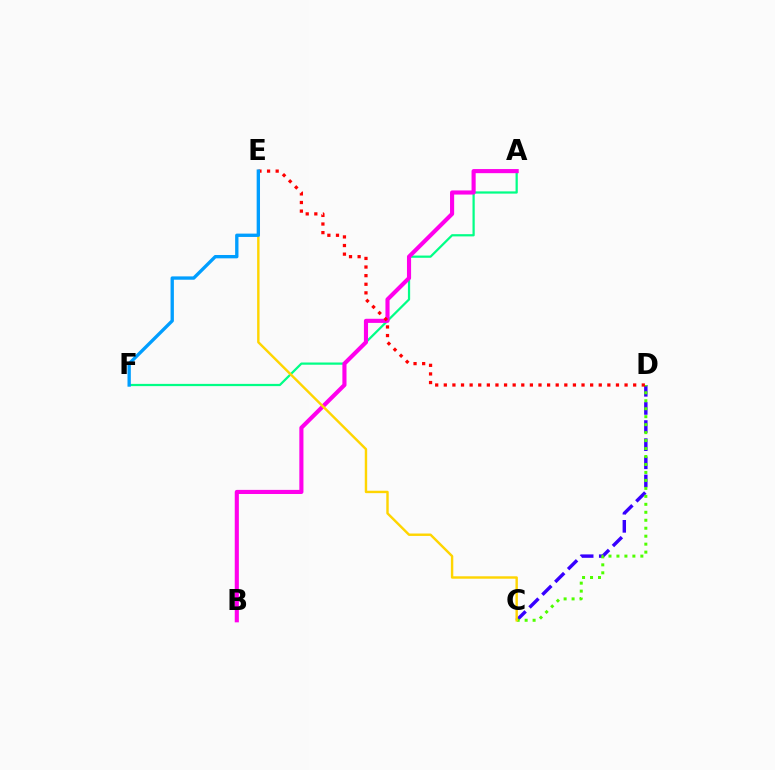{('C', 'D'): [{'color': '#3700ff', 'line_style': 'dashed', 'thickness': 2.46}, {'color': '#4fff00', 'line_style': 'dotted', 'thickness': 2.16}], ('A', 'F'): [{'color': '#00ff86', 'line_style': 'solid', 'thickness': 1.61}], ('A', 'B'): [{'color': '#ff00ed', 'line_style': 'solid', 'thickness': 2.96}], ('D', 'E'): [{'color': '#ff0000', 'line_style': 'dotted', 'thickness': 2.34}], ('C', 'E'): [{'color': '#ffd500', 'line_style': 'solid', 'thickness': 1.74}], ('E', 'F'): [{'color': '#009eff', 'line_style': 'solid', 'thickness': 2.4}]}